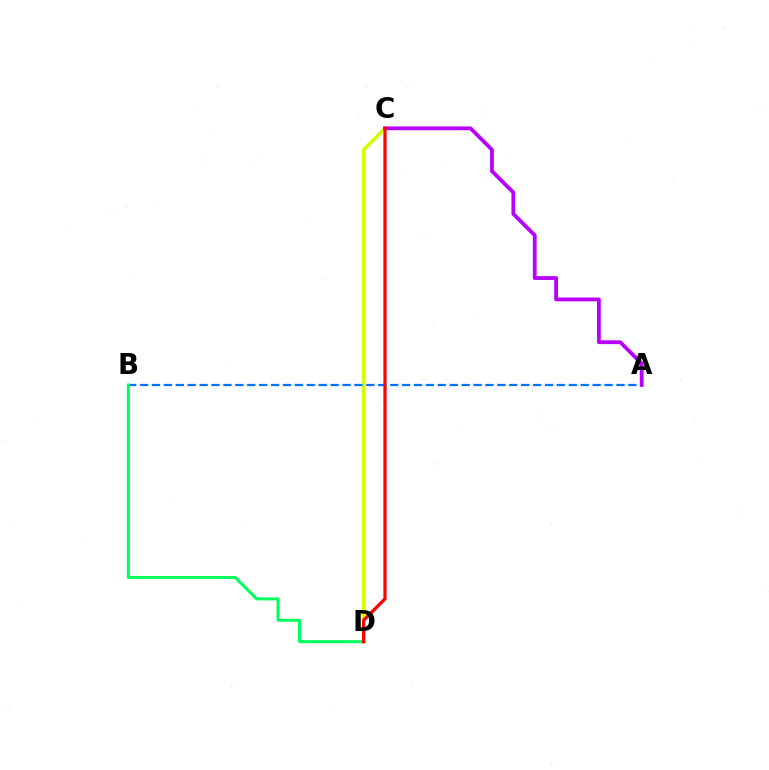{('C', 'D'): [{'color': '#d1ff00', 'line_style': 'solid', 'thickness': 2.54}, {'color': '#ff0000', 'line_style': 'solid', 'thickness': 2.32}], ('A', 'B'): [{'color': '#0074ff', 'line_style': 'dashed', 'thickness': 1.62}], ('A', 'C'): [{'color': '#b900ff', 'line_style': 'solid', 'thickness': 2.74}], ('B', 'D'): [{'color': '#00ff5c', 'line_style': 'solid', 'thickness': 2.16}]}